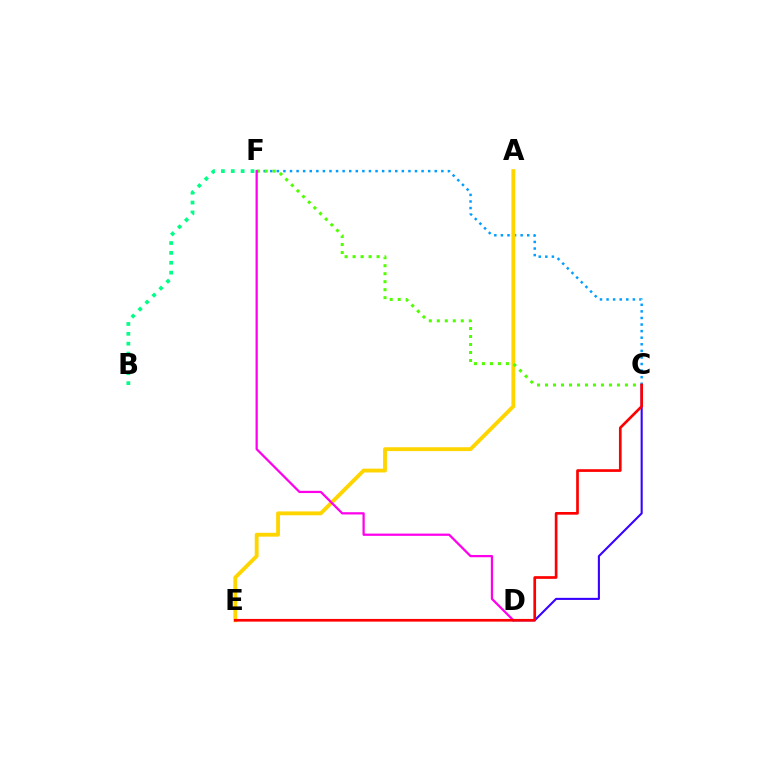{('B', 'F'): [{'color': '#00ff86', 'line_style': 'dotted', 'thickness': 2.68}], ('C', 'F'): [{'color': '#009eff', 'line_style': 'dotted', 'thickness': 1.79}, {'color': '#4fff00', 'line_style': 'dotted', 'thickness': 2.17}], ('A', 'E'): [{'color': '#ffd500', 'line_style': 'solid', 'thickness': 2.78}], ('C', 'D'): [{'color': '#3700ff', 'line_style': 'solid', 'thickness': 1.5}], ('D', 'F'): [{'color': '#ff00ed', 'line_style': 'solid', 'thickness': 1.62}], ('C', 'E'): [{'color': '#ff0000', 'line_style': 'solid', 'thickness': 1.93}]}